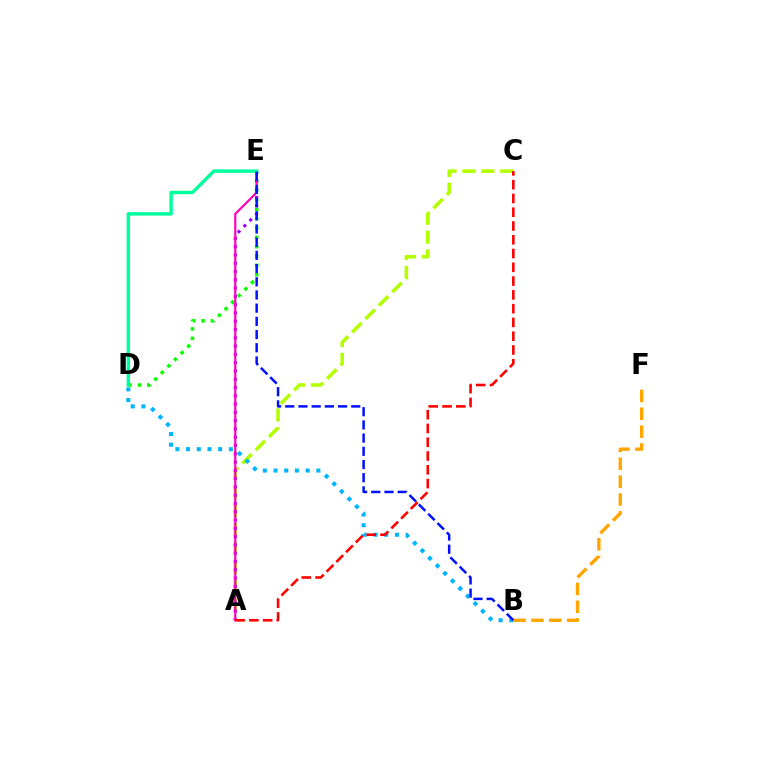{('D', 'E'): [{'color': '#08ff00', 'line_style': 'dotted', 'thickness': 2.54}, {'color': '#00ff9d', 'line_style': 'solid', 'thickness': 2.47}], ('A', 'C'): [{'color': '#b3ff00', 'line_style': 'dashed', 'thickness': 2.57}, {'color': '#ff0000', 'line_style': 'dashed', 'thickness': 1.87}], ('B', 'D'): [{'color': '#00b5ff', 'line_style': 'dotted', 'thickness': 2.91}], ('A', 'E'): [{'color': '#9b00ff', 'line_style': 'dotted', 'thickness': 2.25}, {'color': '#ff00bd', 'line_style': 'solid', 'thickness': 1.58}], ('B', 'F'): [{'color': '#ffa500', 'line_style': 'dashed', 'thickness': 2.43}], ('B', 'E'): [{'color': '#0010ff', 'line_style': 'dashed', 'thickness': 1.79}]}